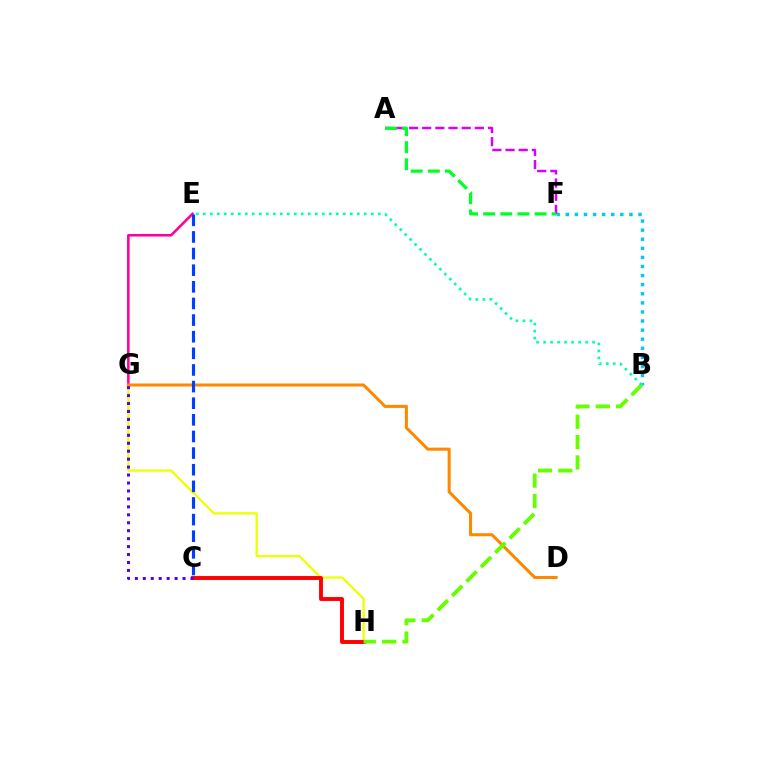{('B', 'F'): [{'color': '#00c7ff', 'line_style': 'dotted', 'thickness': 2.47}], ('A', 'F'): [{'color': '#d600ff', 'line_style': 'dashed', 'thickness': 1.79}, {'color': '#00ff27', 'line_style': 'dashed', 'thickness': 2.33}], ('E', 'G'): [{'color': '#ff00a0', 'line_style': 'solid', 'thickness': 1.84}], ('G', 'H'): [{'color': '#eeff00', 'line_style': 'solid', 'thickness': 1.64}], ('D', 'G'): [{'color': '#ff8800', 'line_style': 'solid', 'thickness': 2.19}], ('C', 'H'): [{'color': '#ff0000', 'line_style': 'solid', 'thickness': 2.81}], ('B', 'H'): [{'color': '#66ff00', 'line_style': 'dashed', 'thickness': 2.76}], ('C', 'E'): [{'color': '#003fff', 'line_style': 'dashed', 'thickness': 2.26}], ('C', 'G'): [{'color': '#4f00ff', 'line_style': 'dotted', 'thickness': 2.16}], ('B', 'E'): [{'color': '#00ffaf', 'line_style': 'dotted', 'thickness': 1.9}]}